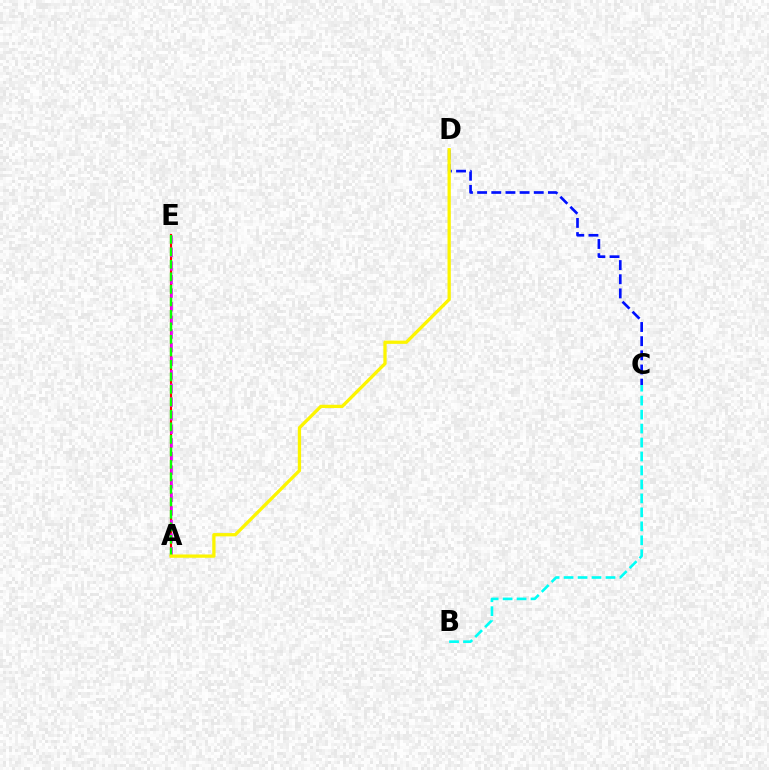{('A', 'E'): [{'color': '#ff0000', 'line_style': 'solid', 'thickness': 1.54}, {'color': '#ee00ff', 'line_style': 'dashed', 'thickness': 1.85}, {'color': '#08ff00', 'line_style': 'dashed', 'thickness': 1.7}], ('C', 'D'): [{'color': '#0010ff', 'line_style': 'dashed', 'thickness': 1.92}], ('A', 'D'): [{'color': '#fcf500', 'line_style': 'solid', 'thickness': 2.36}], ('B', 'C'): [{'color': '#00fff6', 'line_style': 'dashed', 'thickness': 1.9}]}